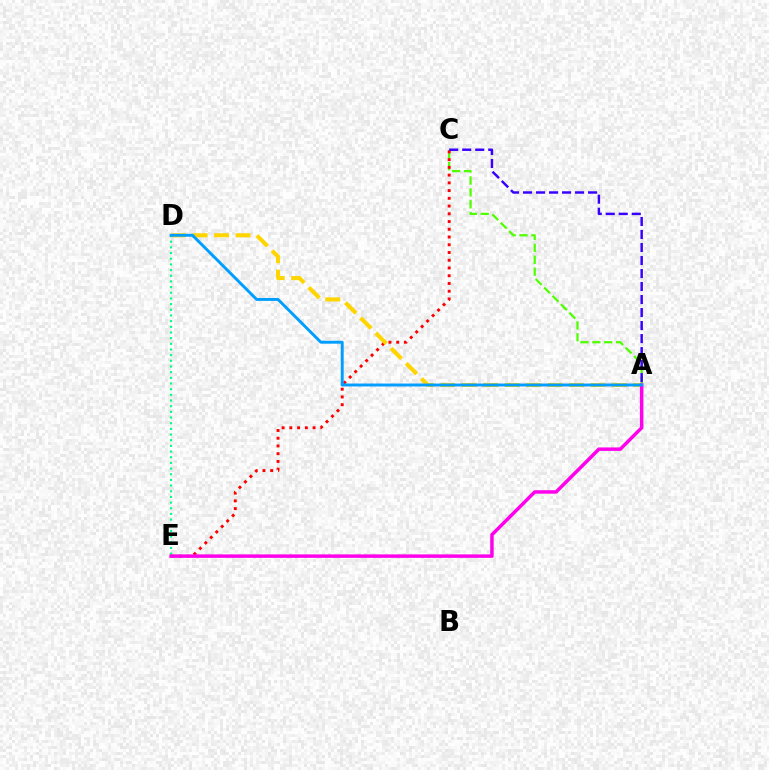{('A', 'C'): [{'color': '#4fff00', 'line_style': 'dashed', 'thickness': 1.62}, {'color': '#3700ff', 'line_style': 'dashed', 'thickness': 1.77}], ('D', 'E'): [{'color': '#00ff86', 'line_style': 'dotted', 'thickness': 1.54}], ('C', 'E'): [{'color': '#ff0000', 'line_style': 'dotted', 'thickness': 2.1}], ('A', 'D'): [{'color': '#ffd500', 'line_style': 'dashed', 'thickness': 2.92}, {'color': '#009eff', 'line_style': 'solid', 'thickness': 2.1}], ('A', 'E'): [{'color': '#ff00ed', 'line_style': 'solid', 'thickness': 2.5}]}